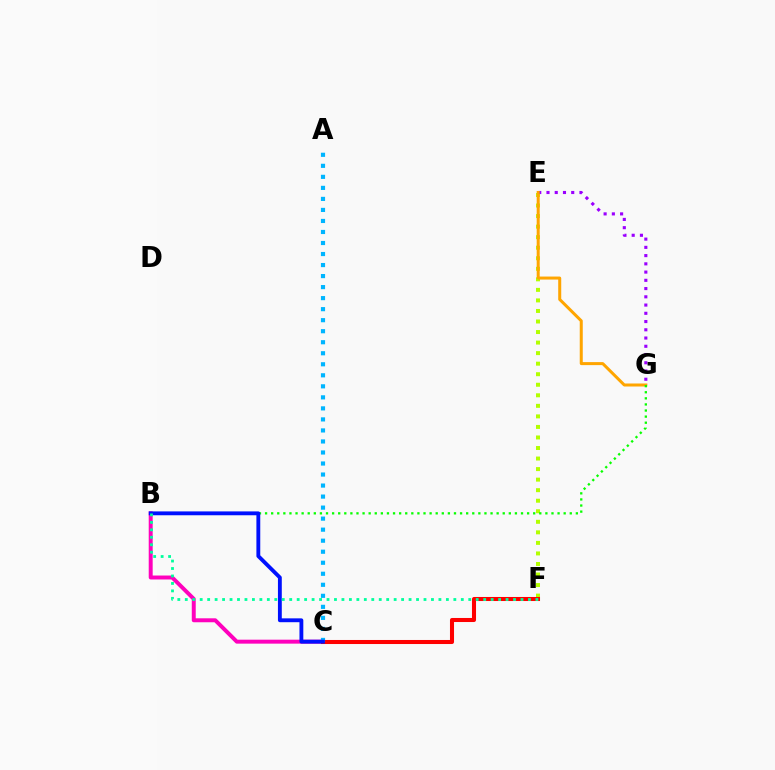{('E', 'F'): [{'color': '#b3ff00', 'line_style': 'dotted', 'thickness': 2.86}], ('B', 'C'): [{'color': '#ff00bd', 'line_style': 'solid', 'thickness': 2.85}, {'color': '#0010ff', 'line_style': 'solid', 'thickness': 2.77}], ('C', 'F'): [{'color': '#ff0000', 'line_style': 'solid', 'thickness': 2.92}], ('E', 'G'): [{'color': '#9b00ff', 'line_style': 'dotted', 'thickness': 2.24}, {'color': '#ffa500', 'line_style': 'solid', 'thickness': 2.17}], ('A', 'C'): [{'color': '#00b5ff', 'line_style': 'dotted', 'thickness': 3.0}], ('B', 'G'): [{'color': '#08ff00', 'line_style': 'dotted', 'thickness': 1.66}], ('B', 'F'): [{'color': '#00ff9d', 'line_style': 'dotted', 'thickness': 2.03}]}